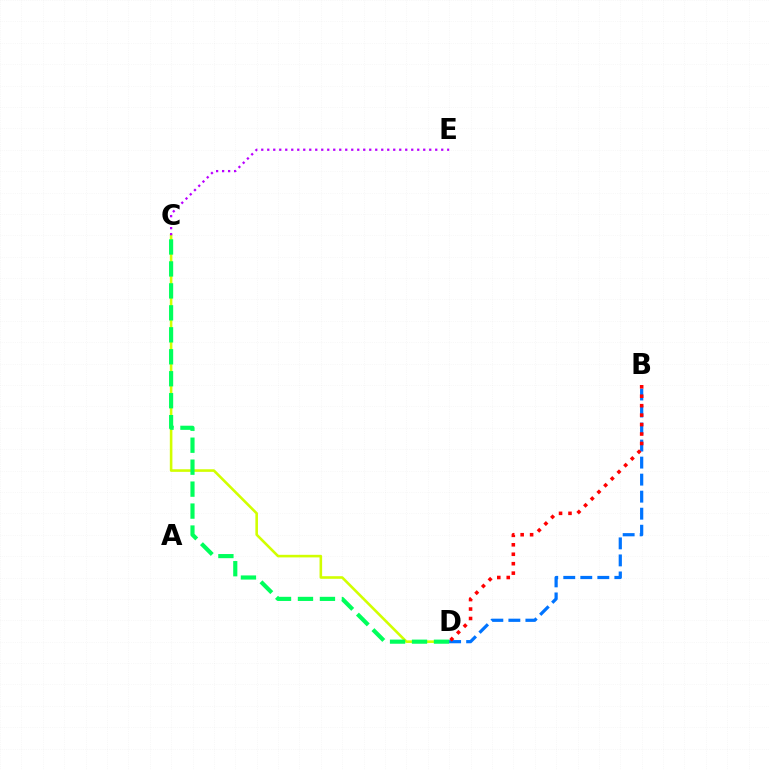{('C', 'D'): [{'color': '#d1ff00', 'line_style': 'solid', 'thickness': 1.87}, {'color': '#00ff5c', 'line_style': 'dashed', 'thickness': 2.98}], ('B', 'D'): [{'color': '#0074ff', 'line_style': 'dashed', 'thickness': 2.31}, {'color': '#ff0000', 'line_style': 'dotted', 'thickness': 2.57}], ('C', 'E'): [{'color': '#b900ff', 'line_style': 'dotted', 'thickness': 1.63}]}